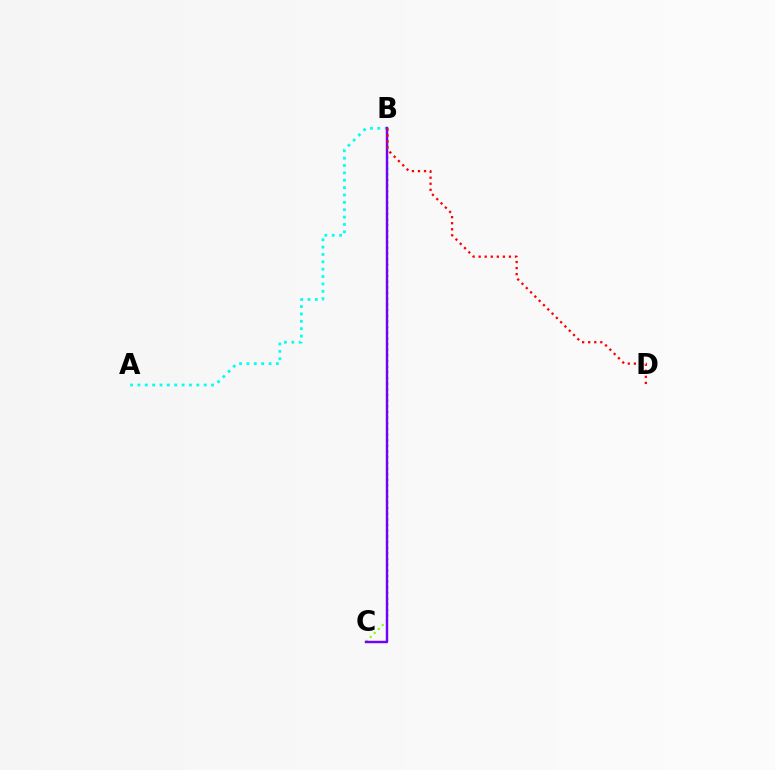{('A', 'B'): [{'color': '#00fff6', 'line_style': 'dotted', 'thickness': 2.0}], ('B', 'C'): [{'color': '#84ff00', 'line_style': 'dotted', 'thickness': 1.54}, {'color': '#7200ff', 'line_style': 'solid', 'thickness': 1.74}], ('B', 'D'): [{'color': '#ff0000', 'line_style': 'dotted', 'thickness': 1.64}]}